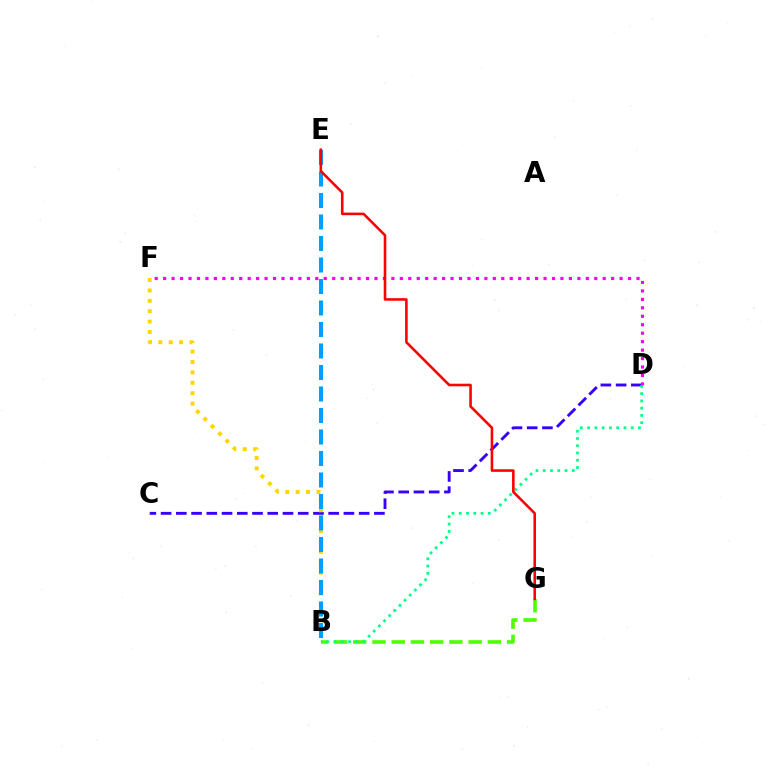{('B', 'G'): [{'color': '#4fff00', 'line_style': 'dashed', 'thickness': 2.61}], ('C', 'D'): [{'color': '#3700ff', 'line_style': 'dashed', 'thickness': 2.07}], ('B', 'D'): [{'color': '#00ff86', 'line_style': 'dotted', 'thickness': 1.97}], ('D', 'F'): [{'color': '#ff00ed', 'line_style': 'dotted', 'thickness': 2.3}], ('B', 'F'): [{'color': '#ffd500', 'line_style': 'dotted', 'thickness': 2.82}], ('B', 'E'): [{'color': '#009eff', 'line_style': 'dashed', 'thickness': 2.92}], ('E', 'G'): [{'color': '#ff0000', 'line_style': 'solid', 'thickness': 1.86}]}